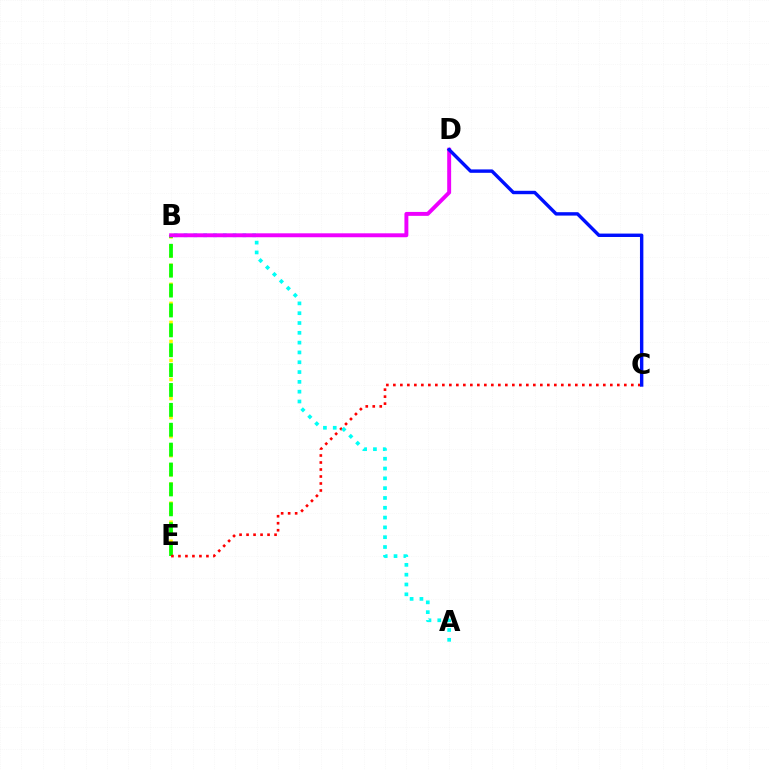{('B', 'E'): [{'color': '#fcf500', 'line_style': 'dotted', 'thickness': 2.59}, {'color': '#08ff00', 'line_style': 'dashed', 'thickness': 2.7}], ('C', 'E'): [{'color': '#ff0000', 'line_style': 'dotted', 'thickness': 1.9}], ('A', 'B'): [{'color': '#00fff6', 'line_style': 'dotted', 'thickness': 2.67}], ('B', 'D'): [{'color': '#ee00ff', 'line_style': 'solid', 'thickness': 2.83}], ('C', 'D'): [{'color': '#0010ff', 'line_style': 'solid', 'thickness': 2.45}]}